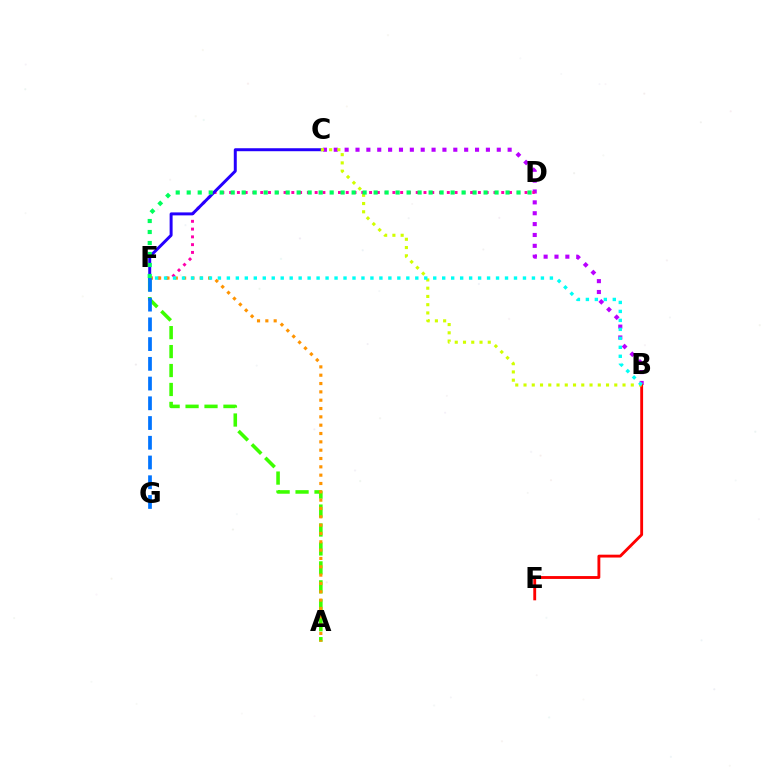{('B', 'C'): [{'color': '#b900ff', 'line_style': 'dotted', 'thickness': 2.95}, {'color': '#d1ff00', 'line_style': 'dotted', 'thickness': 2.24}], ('D', 'F'): [{'color': '#ff00ac', 'line_style': 'dotted', 'thickness': 2.11}, {'color': '#00ff5c', 'line_style': 'dotted', 'thickness': 2.99}], ('B', 'E'): [{'color': '#ff0000', 'line_style': 'solid', 'thickness': 2.06}], ('A', 'F'): [{'color': '#3dff00', 'line_style': 'dashed', 'thickness': 2.57}, {'color': '#ff9400', 'line_style': 'dotted', 'thickness': 2.26}], ('C', 'F'): [{'color': '#2500ff', 'line_style': 'solid', 'thickness': 2.14}], ('F', 'G'): [{'color': '#0074ff', 'line_style': 'dashed', 'thickness': 2.68}], ('B', 'F'): [{'color': '#00fff6', 'line_style': 'dotted', 'thickness': 2.44}]}